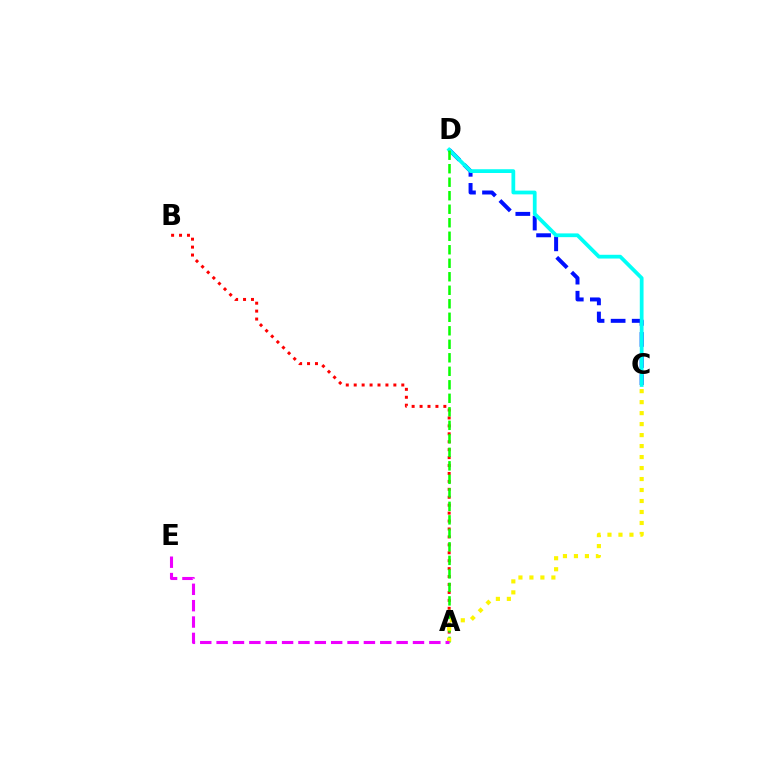{('A', 'B'): [{'color': '#ff0000', 'line_style': 'dotted', 'thickness': 2.16}], ('C', 'D'): [{'color': '#0010ff', 'line_style': 'dashed', 'thickness': 2.86}, {'color': '#00fff6', 'line_style': 'solid', 'thickness': 2.71}], ('A', 'D'): [{'color': '#08ff00', 'line_style': 'dashed', 'thickness': 1.83}], ('A', 'C'): [{'color': '#fcf500', 'line_style': 'dotted', 'thickness': 2.98}], ('A', 'E'): [{'color': '#ee00ff', 'line_style': 'dashed', 'thickness': 2.22}]}